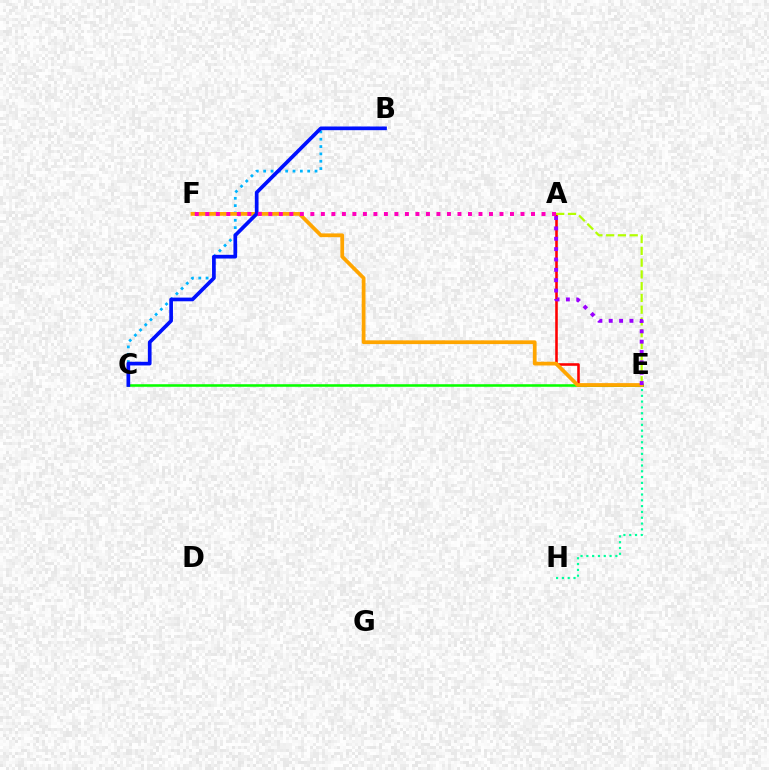{('A', 'E'): [{'color': '#ff0000', 'line_style': 'solid', 'thickness': 1.86}, {'color': '#b3ff00', 'line_style': 'dashed', 'thickness': 1.6}, {'color': '#9b00ff', 'line_style': 'dotted', 'thickness': 2.81}], ('B', 'C'): [{'color': '#00b5ff', 'line_style': 'dotted', 'thickness': 1.99}, {'color': '#0010ff', 'line_style': 'solid', 'thickness': 2.66}], ('C', 'E'): [{'color': '#08ff00', 'line_style': 'solid', 'thickness': 1.84}], ('E', 'H'): [{'color': '#00ff9d', 'line_style': 'dotted', 'thickness': 1.58}], ('E', 'F'): [{'color': '#ffa500', 'line_style': 'solid', 'thickness': 2.7}], ('A', 'F'): [{'color': '#ff00bd', 'line_style': 'dotted', 'thickness': 2.85}]}